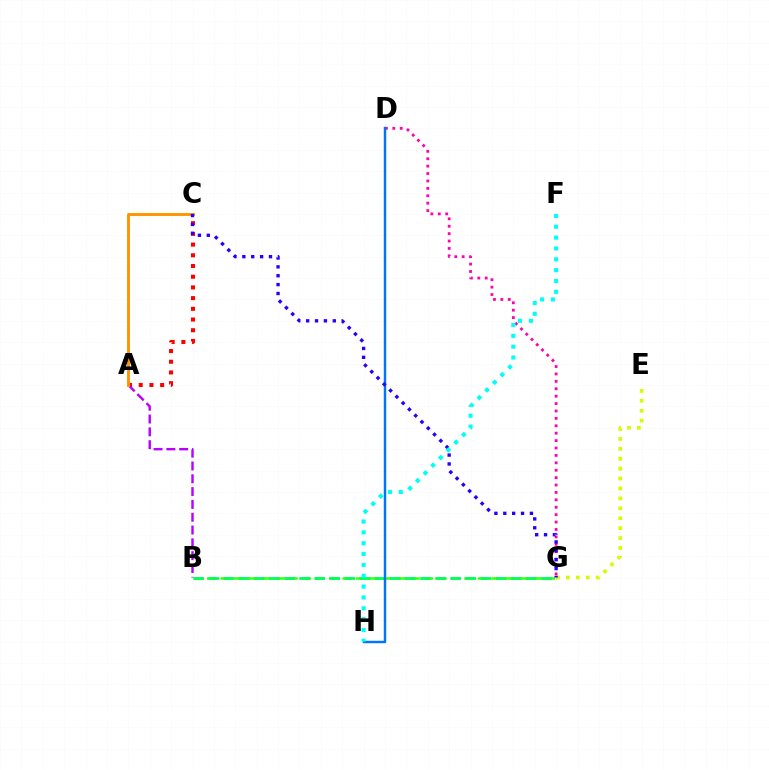{('B', 'G'): [{'color': '#3dff00', 'line_style': 'dashed', 'thickness': 1.84}, {'color': '#00ff5c', 'line_style': 'dashed', 'thickness': 2.05}], ('A', 'C'): [{'color': '#ff0000', 'line_style': 'dotted', 'thickness': 2.91}, {'color': '#ff9400', 'line_style': 'solid', 'thickness': 2.1}], ('E', 'G'): [{'color': '#d1ff00', 'line_style': 'dotted', 'thickness': 2.69}], ('D', 'G'): [{'color': '#ff00ac', 'line_style': 'dotted', 'thickness': 2.01}], ('A', 'B'): [{'color': '#b900ff', 'line_style': 'dashed', 'thickness': 1.74}], ('D', 'H'): [{'color': '#0074ff', 'line_style': 'solid', 'thickness': 1.76}], ('C', 'G'): [{'color': '#2500ff', 'line_style': 'dotted', 'thickness': 2.41}], ('F', 'H'): [{'color': '#00fff6', 'line_style': 'dotted', 'thickness': 2.95}]}